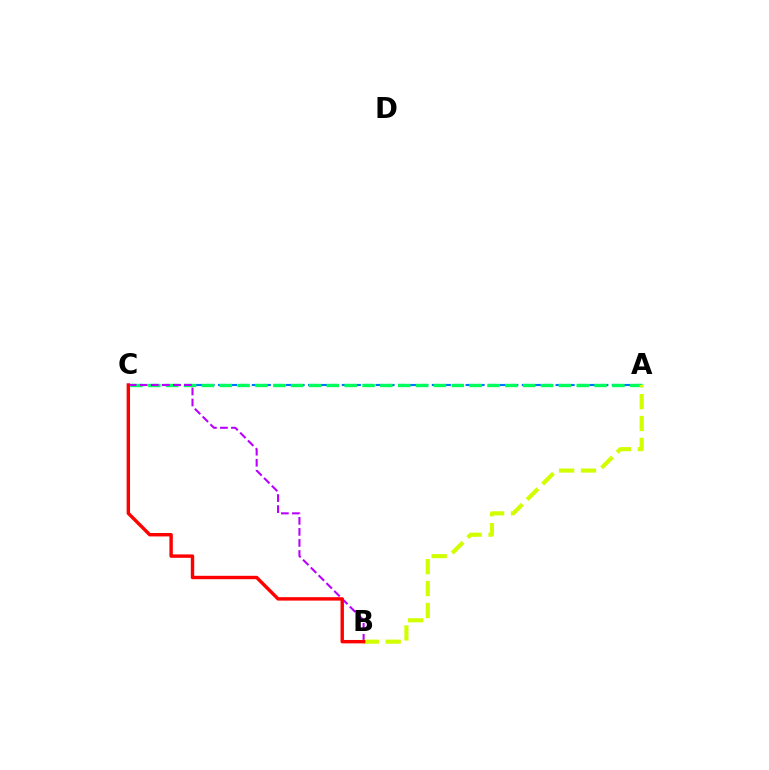{('A', 'C'): [{'color': '#0074ff', 'line_style': 'dashed', 'thickness': 1.53}, {'color': '#00ff5c', 'line_style': 'dashed', 'thickness': 2.42}], ('B', 'C'): [{'color': '#b900ff', 'line_style': 'dashed', 'thickness': 1.5}, {'color': '#ff0000', 'line_style': 'solid', 'thickness': 2.45}], ('A', 'B'): [{'color': '#d1ff00', 'line_style': 'dashed', 'thickness': 2.98}]}